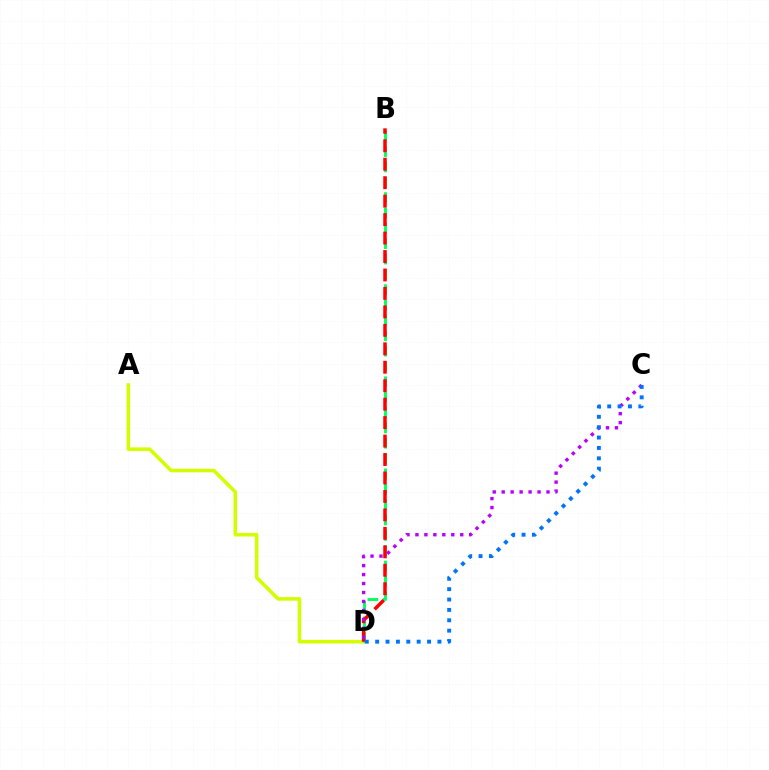{('A', 'D'): [{'color': '#d1ff00', 'line_style': 'solid', 'thickness': 2.56}], ('B', 'D'): [{'color': '#00ff5c', 'line_style': 'dashed', 'thickness': 2.09}, {'color': '#ff0000', 'line_style': 'dashed', 'thickness': 2.51}], ('C', 'D'): [{'color': '#b900ff', 'line_style': 'dotted', 'thickness': 2.44}, {'color': '#0074ff', 'line_style': 'dotted', 'thickness': 2.82}]}